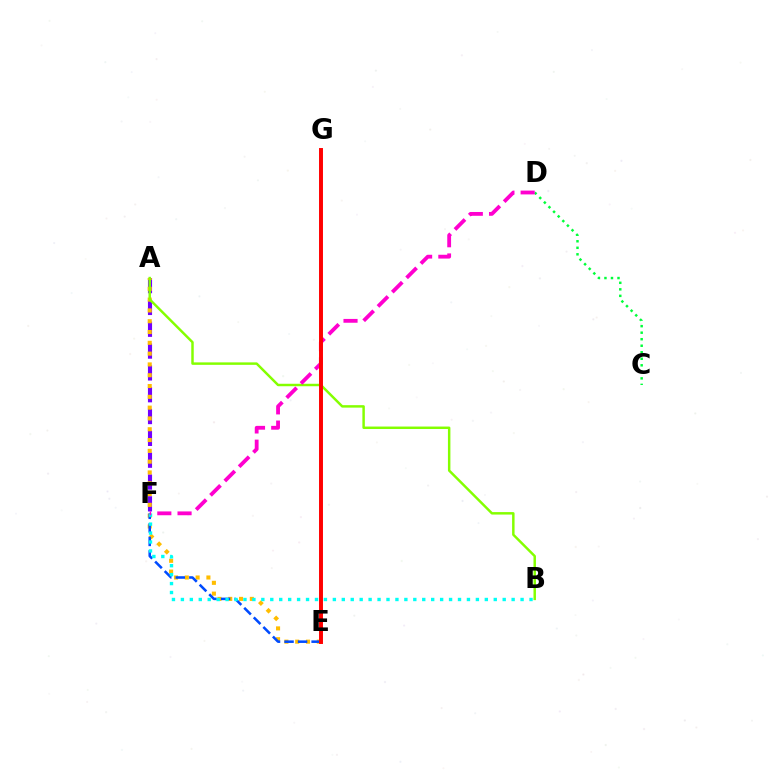{('A', 'F'): [{'color': '#7200ff', 'line_style': 'dashed', 'thickness': 2.96}], ('A', 'E'): [{'color': '#ffbd00', 'line_style': 'dotted', 'thickness': 2.93}], ('E', 'F'): [{'color': '#004bff', 'line_style': 'dashed', 'thickness': 1.84}], ('B', 'F'): [{'color': '#00fff6', 'line_style': 'dotted', 'thickness': 2.43}], ('A', 'B'): [{'color': '#84ff00', 'line_style': 'solid', 'thickness': 1.78}], ('C', 'D'): [{'color': '#00ff39', 'line_style': 'dotted', 'thickness': 1.77}], ('D', 'F'): [{'color': '#ff00cf', 'line_style': 'dashed', 'thickness': 2.75}], ('E', 'G'): [{'color': '#ff0000', 'line_style': 'solid', 'thickness': 2.83}]}